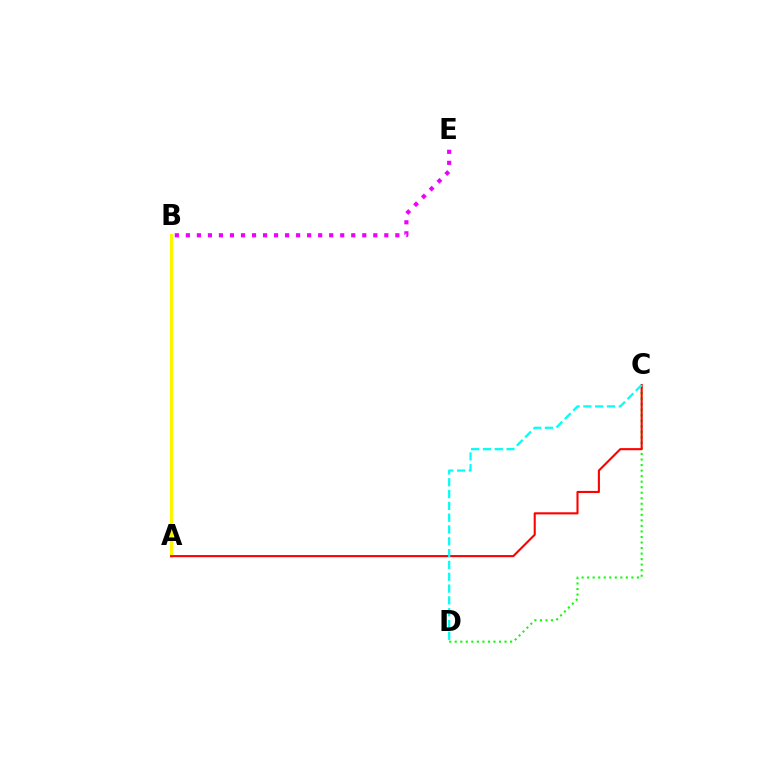{('A', 'B'): [{'color': '#0010ff', 'line_style': 'dashed', 'thickness': 2.09}, {'color': '#fcf500', 'line_style': 'solid', 'thickness': 2.2}], ('C', 'D'): [{'color': '#08ff00', 'line_style': 'dotted', 'thickness': 1.5}, {'color': '#00fff6', 'line_style': 'dashed', 'thickness': 1.6}], ('A', 'C'): [{'color': '#ff0000', 'line_style': 'solid', 'thickness': 1.51}], ('B', 'E'): [{'color': '#ee00ff', 'line_style': 'dotted', 'thickness': 3.0}]}